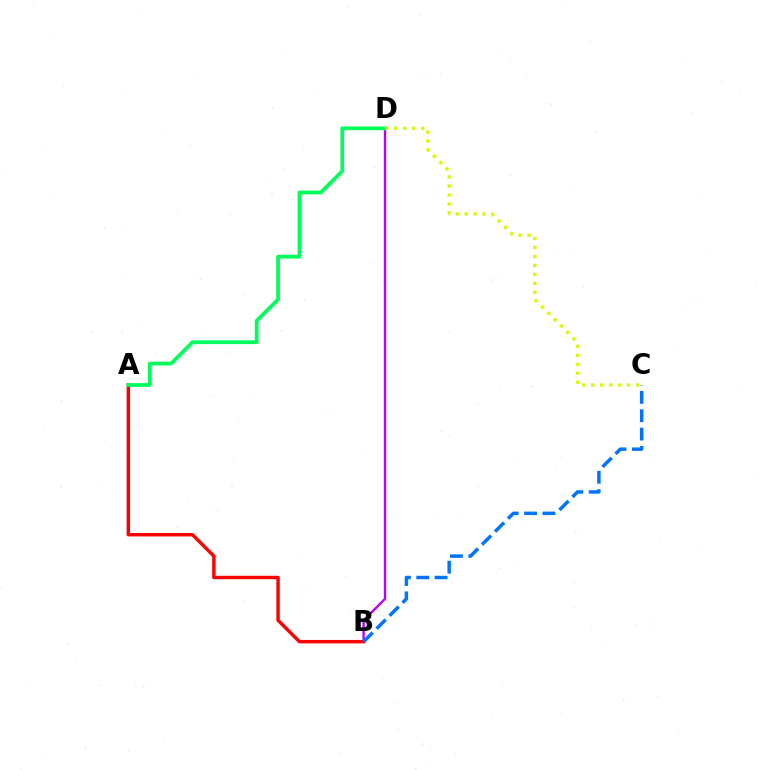{('B', 'D'): [{'color': '#b900ff', 'line_style': 'solid', 'thickness': 1.71}], ('A', 'B'): [{'color': '#ff0000', 'line_style': 'solid', 'thickness': 2.47}], ('A', 'D'): [{'color': '#00ff5c', 'line_style': 'solid', 'thickness': 2.71}], ('C', 'D'): [{'color': '#d1ff00', 'line_style': 'dotted', 'thickness': 2.44}], ('B', 'C'): [{'color': '#0074ff', 'line_style': 'dashed', 'thickness': 2.49}]}